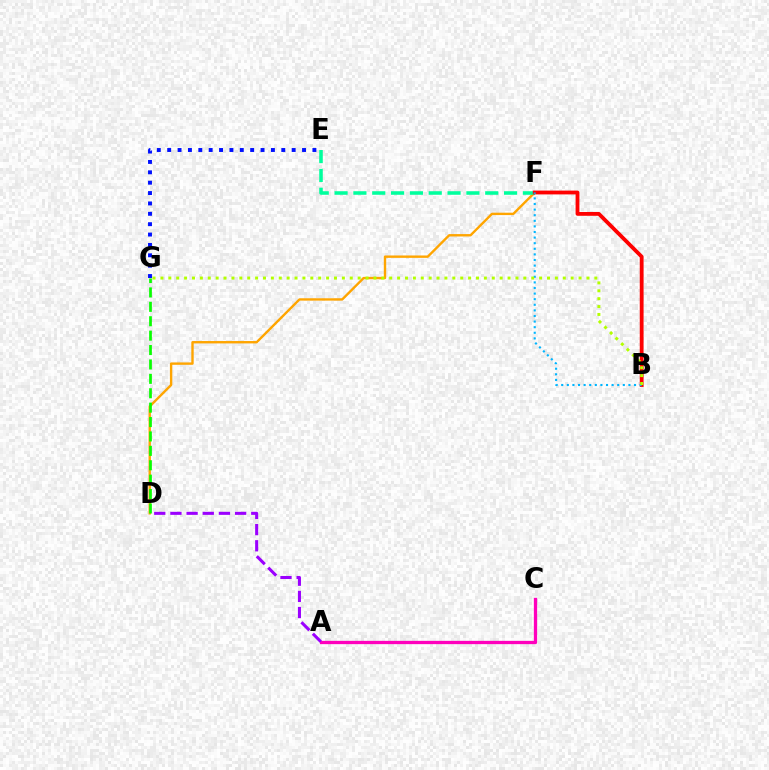{('D', 'F'): [{'color': '#ffa500', 'line_style': 'solid', 'thickness': 1.72}], ('D', 'G'): [{'color': '#08ff00', 'line_style': 'dashed', 'thickness': 1.96}], ('E', 'F'): [{'color': '#00ff9d', 'line_style': 'dashed', 'thickness': 2.56}], ('E', 'G'): [{'color': '#0010ff', 'line_style': 'dotted', 'thickness': 2.82}], ('A', 'C'): [{'color': '#ff00bd', 'line_style': 'solid', 'thickness': 2.37}], ('A', 'D'): [{'color': '#9b00ff', 'line_style': 'dashed', 'thickness': 2.2}], ('B', 'F'): [{'color': '#ff0000', 'line_style': 'solid', 'thickness': 2.75}, {'color': '#00b5ff', 'line_style': 'dotted', 'thickness': 1.52}], ('B', 'G'): [{'color': '#b3ff00', 'line_style': 'dotted', 'thickness': 2.14}]}